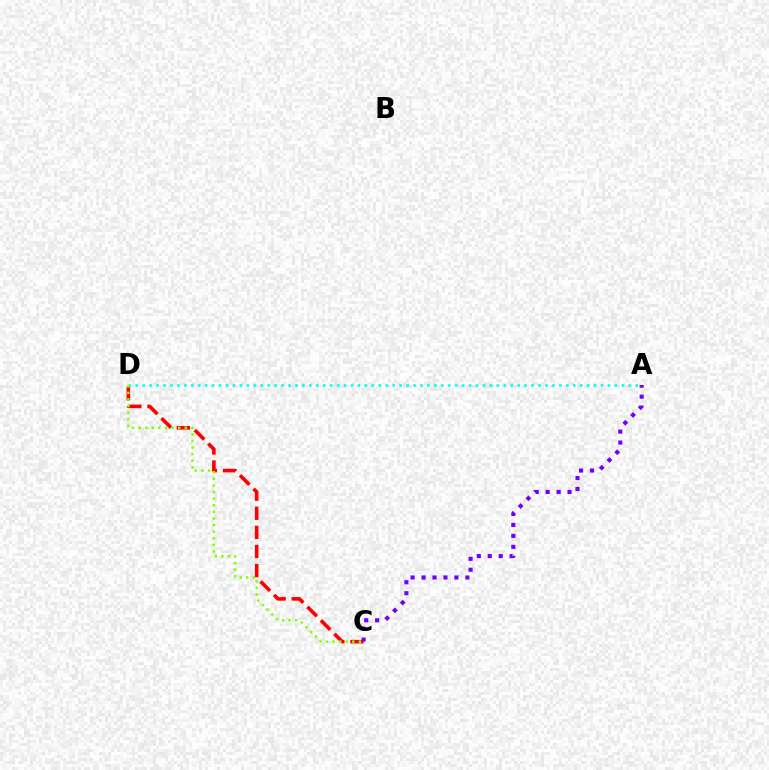{('C', 'D'): [{'color': '#ff0000', 'line_style': 'dashed', 'thickness': 2.6}, {'color': '#84ff00', 'line_style': 'dotted', 'thickness': 1.79}], ('A', 'D'): [{'color': '#00fff6', 'line_style': 'dotted', 'thickness': 1.89}], ('A', 'C'): [{'color': '#7200ff', 'line_style': 'dotted', 'thickness': 2.98}]}